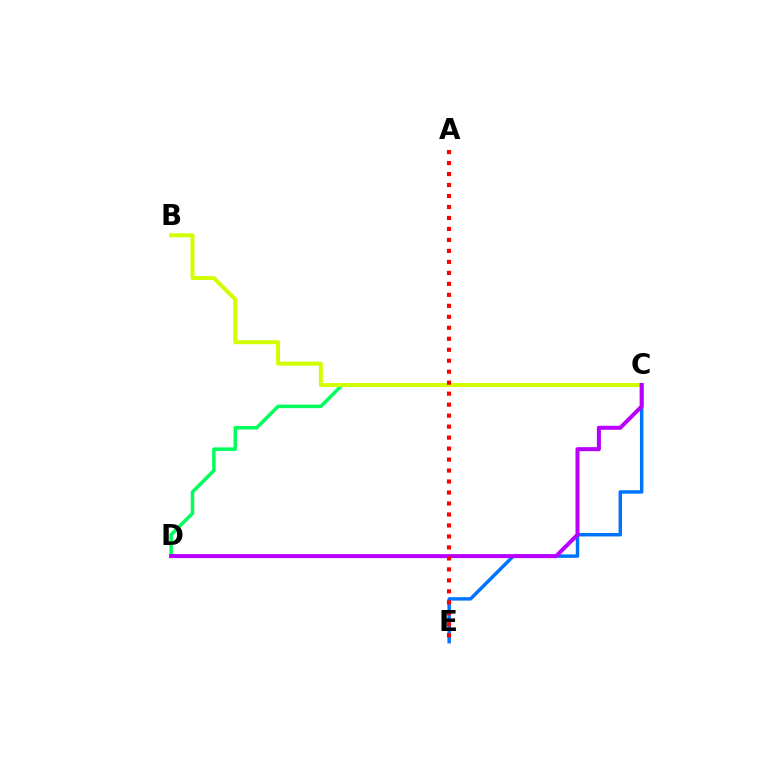{('C', 'D'): [{'color': '#00ff5c', 'line_style': 'solid', 'thickness': 2.53}, {'color': '#b900ff', 'line_style': 'solid', 'thickness': 2.9}], ('C', 'E'): [{'color': '#0074ff', 'line_style': 'solid', 'thickness': 2.48}], ('B', 'C'): [{'color': '#d1ff00', 'line_style': 'solid', 'thickness': 2.86}], ('A', 'E'): [{'color': '#ff0000', 'line_style': 'dotted', 'thickness': 2.98}]}